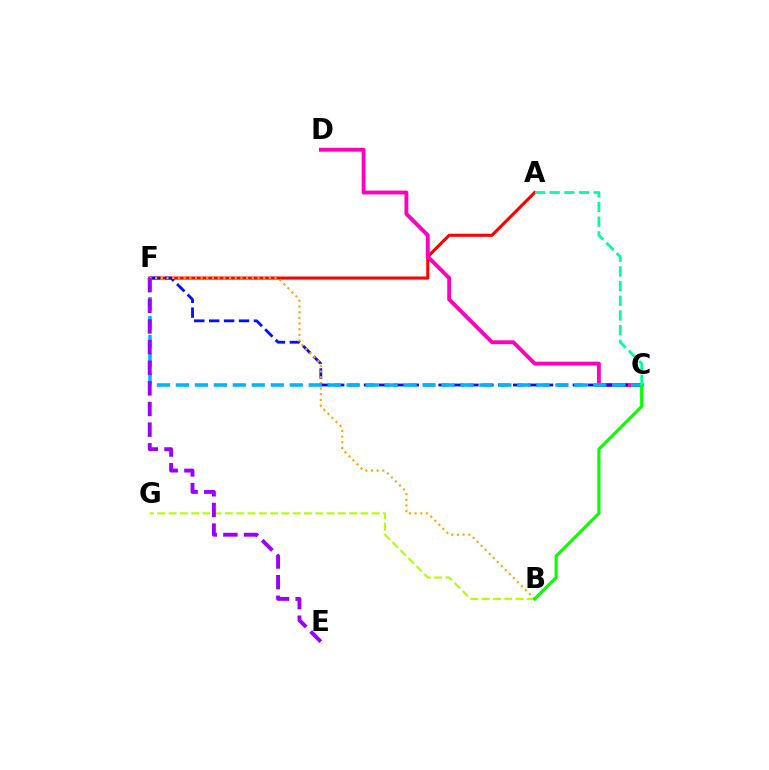{('B', 'G'): [{'color': '#b3ff00', 'line_style': 'dashed', 'thickness': 1.53}], ('A', 'F'): [{'color': '#ff0000', 'line_style': 'solid', 'thickness': 2.22}], ('C', 'D'): [{'color': '#ff00bd', 'line_style': 'solid', 'thickness': 2.78}], ('C', 'F'): [{'color': '#0010ff', 'line_style': 'dashed', 'thickness': 2.03}, {'color': '#00b5ff', 'line_style': 'dashed', 'thickness': 2.58}], ('B', 'F'): [{'color': '#ffa500', 'line_style': 'dotted', 'thickness': 1.54}], ('E', 'F'): [{'color': '#9b00ff', 'line_style': 'dashed', 'thickness': 2.8}], ('B', 'C'): [{'color': '#08ff00', 'line_style': 'solid', 'thickness': 2.26}], ('A', 'C'): [{'color': '#00ff9d', 'line_style': 'dashed', 'thickness': 1.99}]}